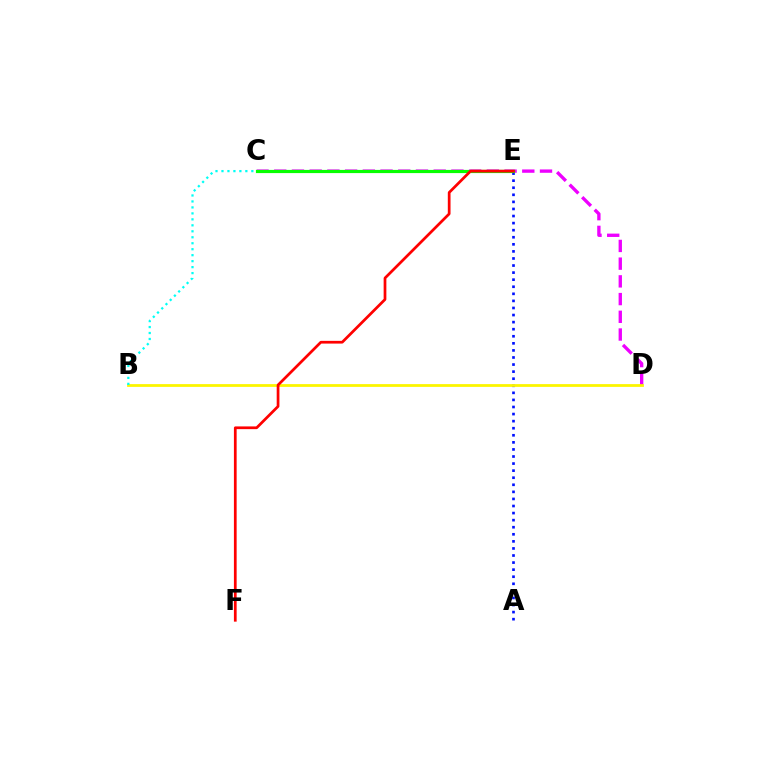{('A', 'E'): [{'color': '#0010ff', 'line_style': 'dotted', 'thickness': 1.92}], ('C', 'D'): [{'color': '#ee00ff', 'line_style': 'dashed', 'thickness': 2.41}], ('C', 'E'): [{'color': '#08ff00', 'line_style': 'solid', 'thickness': 2.29}], ('B', 'D'): [{'color': '#fcf500', 'line_style': 'solid', 'thickness': 2.0}], ('B', 'C'): [{'color': '#00fff6', 'line_style': 'dotted', 'thickness': 1.62}], ('E', 'F'): [{'color': '#ff0000', 'line_style': 'solid', 'thickness': 1.96}]}